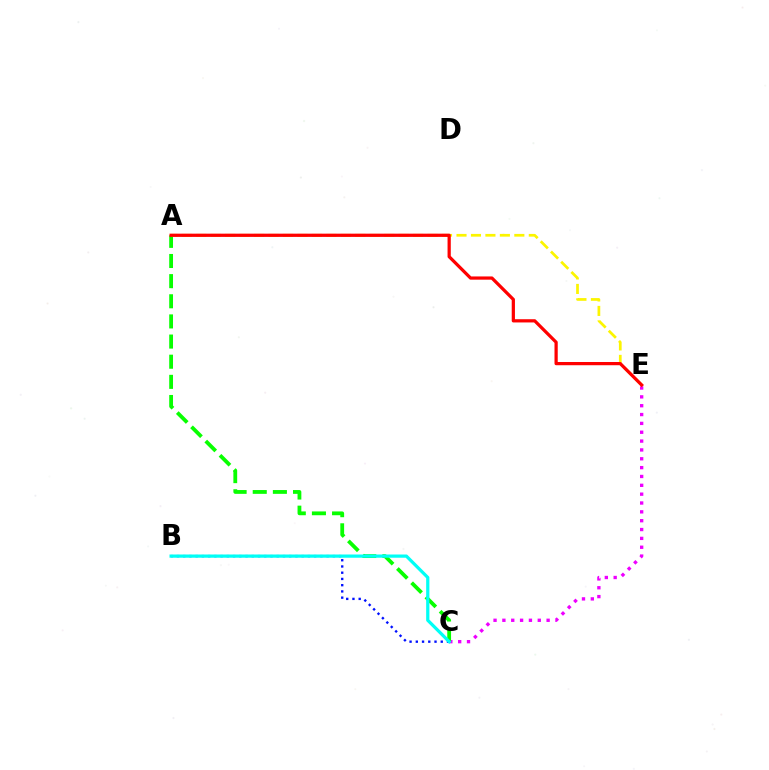{('C', 'E'): [{'color': '#ee00ff', 'line_style': 'dotted', 'thickness': 2.4}], ('A', 'C'): [{'color': '#08ff00', 'line_style': 'dashed', 'thickness': 2.74}], ('B', 'C'): [{'color': '#0010ff', 'line_style': 'dotted', 'thickness': 1.69}, {'color': '#00fff6', 'line_style': 'solid', 'thickness': 2.33}], ('A', 'E'): [{'color': '#fcf500', 'line_style': 'dashed', 'thickness': 1.96}, {'color': '#ff0000', 'line_style': 'solid', 'thickness': 2.33}]}